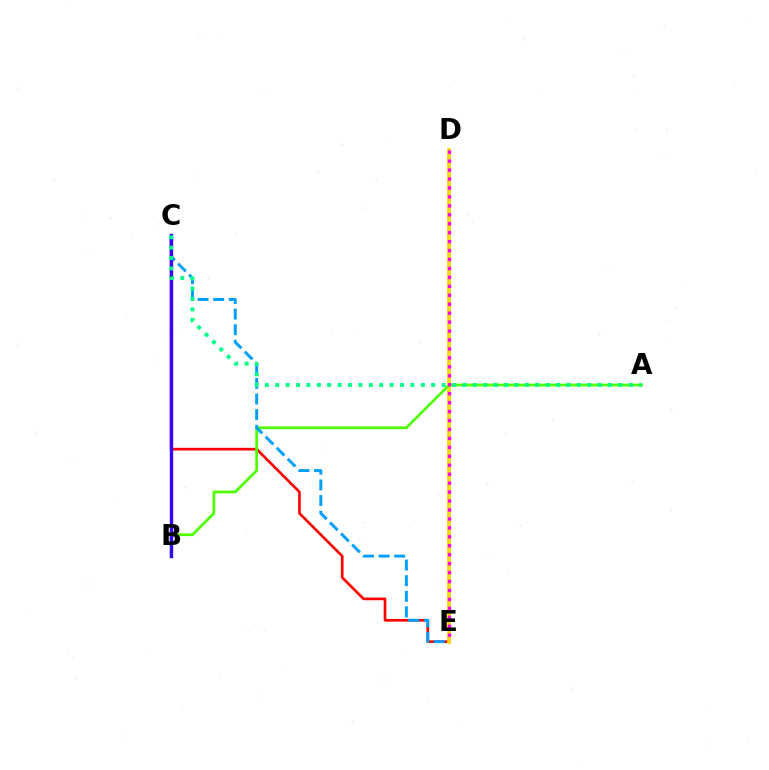{('C', 'E'): [{'color': '#ff0000', 'line_style': 'solid', 'thickness': 1.92}, {'color': '#009eff', 'line_style': 'dashed', 'thickness': 2.12}], ('D', 'E'): [{'color': '#ffd500', 'line_style': 'solid', 'thickness': 2.65}, {'color': '#ff00ed', 'line_style': 'dotted', 'thickness': 2.43}], ('A', 'B'): [{'color': '#4fff00', 'line_style': 'solid', 'thickness': 1.99}], ('B', 'C'): [{'color': '#3700ff', 'line_style': 'solid', 'thickness': 2.45}], ('A', 'C'): [{'color': '#00ff86', 'line_style': 'dotted', 'thickness': 2.83}]}